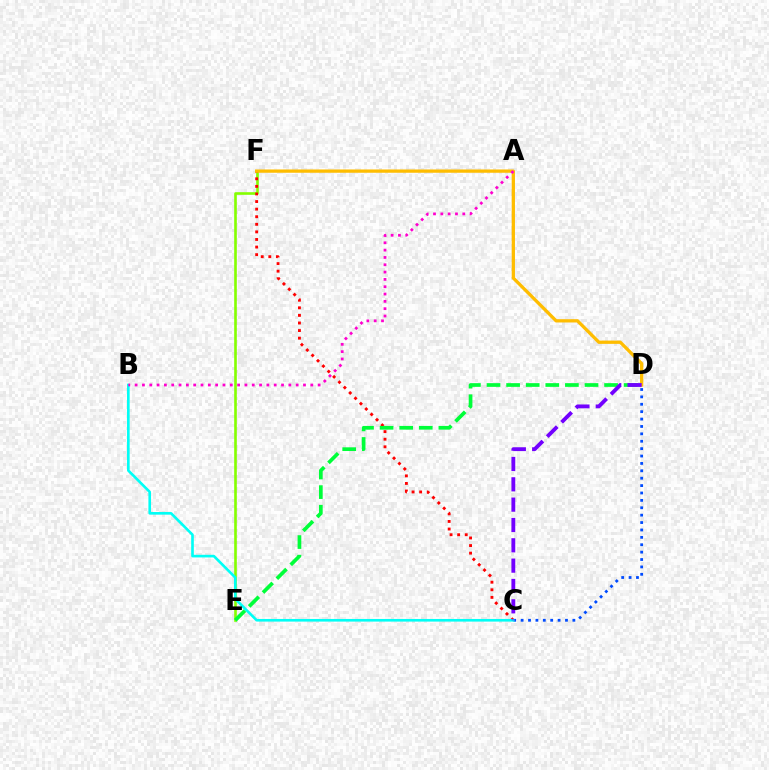{('E', 'F'): [{'color': '#84ff00', 'line_style': 'solid', 'thickness': 1.89}], ('C', 'F'): [{'color': '#ff0000', 'line_style': 'dotted', 'thickness': 2.06}], ('C', 'D'): [{'color': '#004bff', 'line_style': 'dotted', 'thickness': 2.01}, {'color': '#7200ff', 'line_style': 'dashed', 'thickness': 2.76}], ('B', 'C'): [{'color': '#00fff6', 'line_style': 'solid', 'thickness': 1.9}], ('D', 'E'): [{'color': '#00ff39', 'line_style': 'dashed', 'thickness': 2.66}], ('D', 'F'): [{'color': '#ffbd00', 'line_style': 'solid', 'thickness': 2.37}], ('A', 'B'): [{'color': '#ff00cf', 'line_style': 'dotted', 'thickness': 1.99}]}